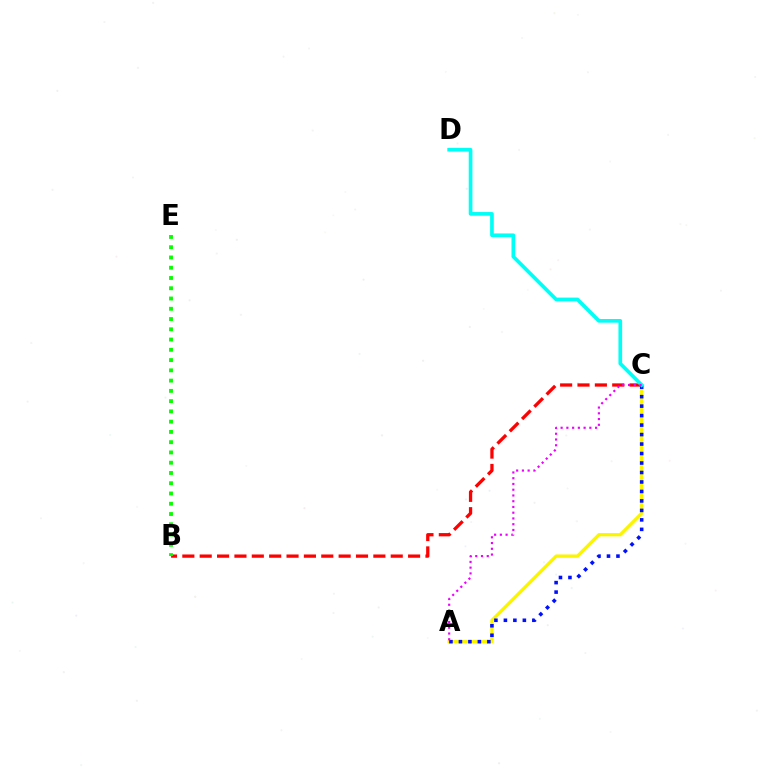{('B', 'C'): [{'color': '#ff0000', 'line_style': 'dashed', 'thickness': 2.36}], ('A', 'C'): [{'color': '#fcf500', 'line_style': 'solid', 'thickness': 2.38}, {'color': '#0010ff', 'line_style': 'dotted', 'thickness': 2.58}, {'color': '#ee00ff', 'line_style': 'dotted', 'thickness': 1.56}], ('C', 'D'): [{'color': '#00fff6', 'line_style': 'solid', 'thickness': 2.65}], ('B', 'E'): [{'color': '#08ff00', 'line_style': 'dotted', 'thickness': 2.79}]}